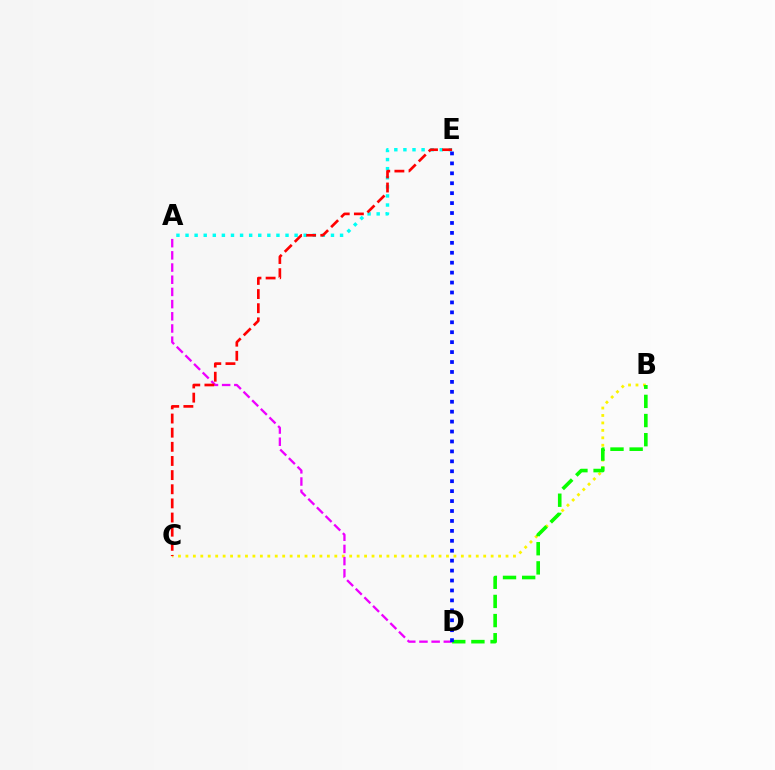{('B', 'C'): [{'color': '#fcf500', 'line_style': 'dotted', 'thickness': 2.02}], ('A', 'D'): [{'color': '#ee00ff', 'line_style': 'dashed', 'thickness': 1.66}], ('B', 'D'): [{'color': '#08ff00', 'line_style': 'dashed', 'thickness': 2.6}], ('A', 'E'): [{'color': '#00fff6', 'line_style': 'dotted', 'thickness': 2.47}], ('D', 'E'): [{'color': '#0010ff', 'line_style': 'dotted', 'thickness': 2.7}], ('C', 'E'): [{'color': '#ff0000', 'line_style': 'dashed', 'thickness': 1.92}]}